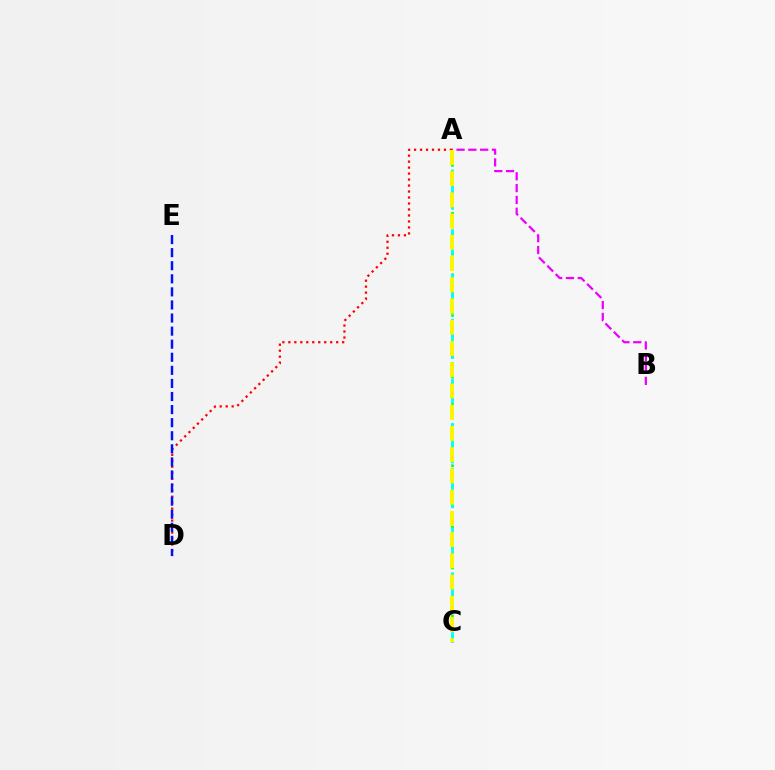{('A', 'D'): [{'color': '#ff0000', 'line_style': 'dotted', 'thickness': 1.63}], ('A', 'B'): [{'color': '#ee00ff', 'line_style': 'dashed', 'thickness': 1.6}], ('D', 'E'): [{'color': '#0010ff', 'line_style': 'dashed', 'thickness': 1.78}], ('A', 'C'): [{'color': '#08ff00', 'line_style': 'dotted', 'thickness': 1.85}, {'color': '#00fff6', 'line_style': 'dashed', 'thickness': 2.03}, {'color': '#fcf500', 'line_style': 'dashed', 'thickness': 2.88}]}